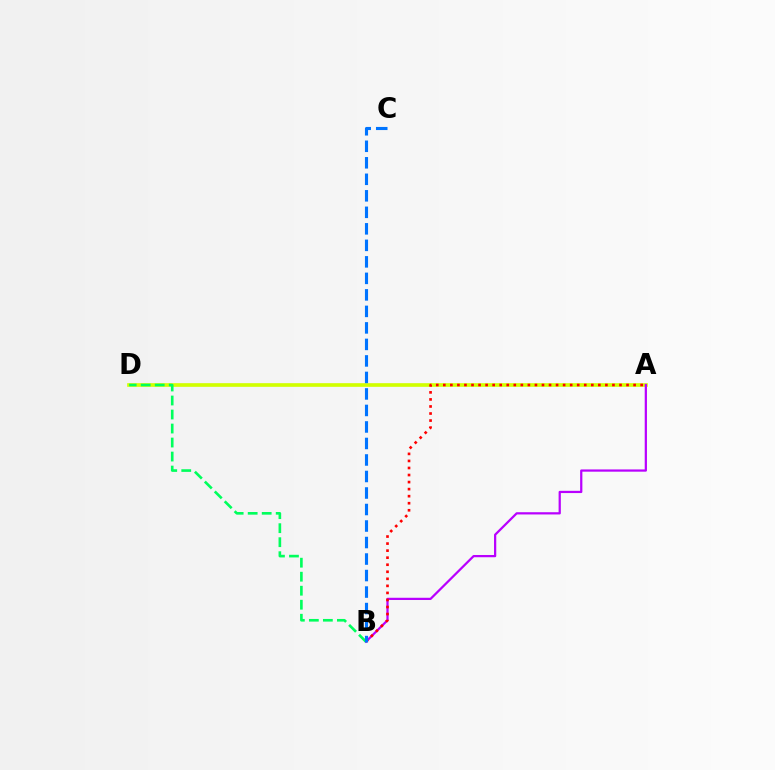{('A', 'D'): [{'color': '#d1ff00', 'line_style': 'solid', 'thickness': 2.63}], ('A', 'B'): [{'color': '#b900ff', 'line_style': 'solid', 'thickness': 1.61}, {'color': '#ff0000', 'line_style': 'dotted', 'thickness': 1.91}], ('B', 'D'): [{'color': '#00ff5c', 'line_style': 'dashed', 'thickness': 1.9}], ('B', 'C'): [{'color': '#0074ff', 'line_style': 'dashed', 'thickness': 2.24}]}